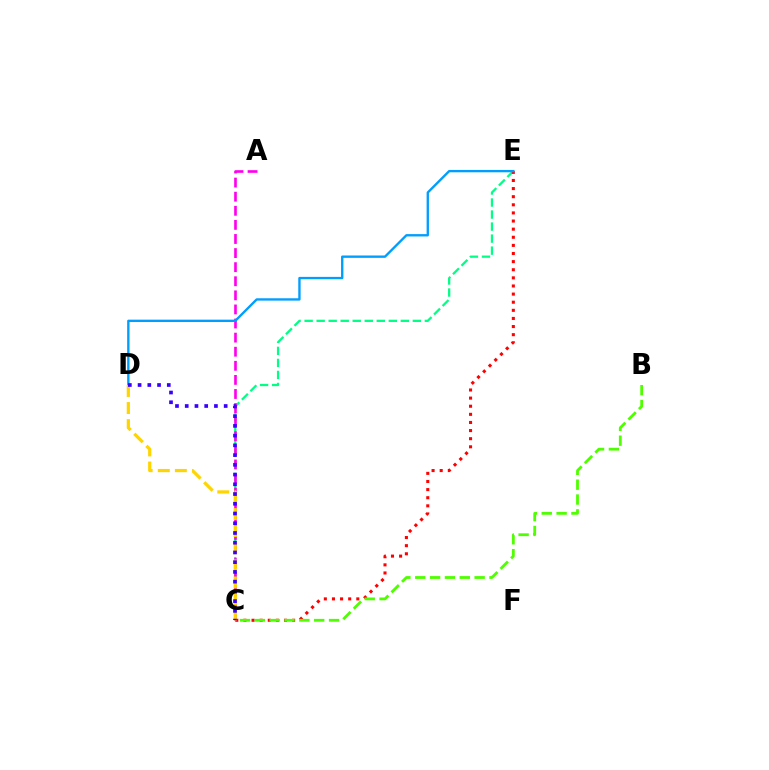{('C', 'E'): [{'color': '#00ff86', 'line_style': 'dashed', 'thickness': 1.63}, {'color': '#ff0000', 'line_style': 'dotted', 'thickness': 2.21}], ('B', 'C'): [{'color': '#4fff00', 'line_style': 'dashed', 'thickness': 2.02}], ('A', 'C'): [{'color': '#ff00ed', 'line_style': 'dashed', 'thickness': 1.91}], ('D', 'E'): [{'color': '#009eff', 'line_style': 'solid', 'thickness': 1.69}], ('C', 'D'): [{'color': '#ffd500', 'line_style': 'dashed', 'thickness': 2.32}, {'color': '#3700ff', 'line_style': 'dotted', 'thickness': 2.65}]}